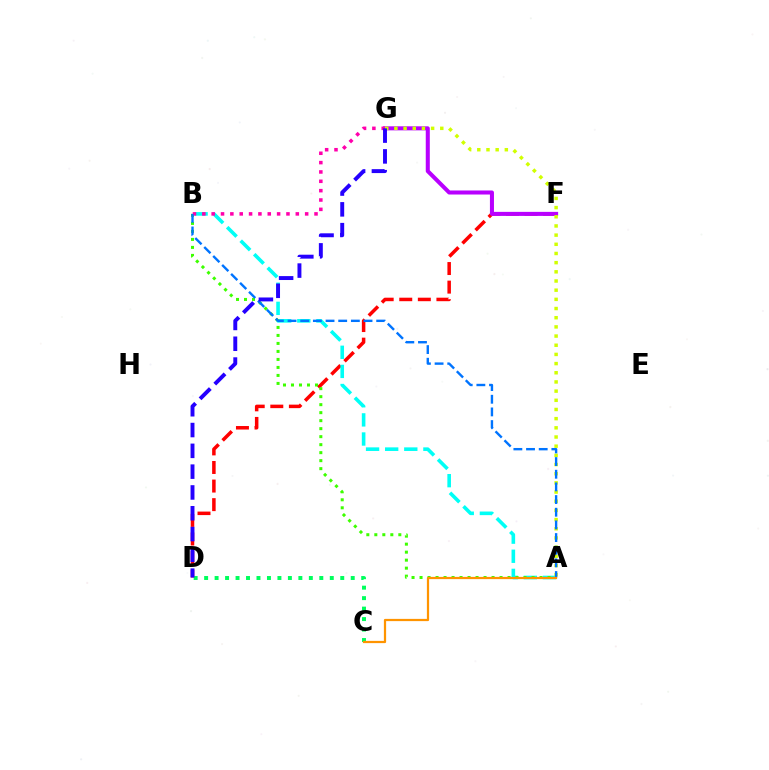{('D', 'F'): [{'color': '#ff0000', 'line_style': 'dashed', 'thickness': 2.52}], ('A', 'B'): [{'color': '#00fff6', 'line_style': 'dashed', 'thickness': 2.6}, {'color': '#3dff00', 'line_style': 'dotted', 'thickness': 2.17}, {'color': '#0074ff', 'line_style': 'dashed', 'thickness': 1.72}], ('F', 'G'): [{'color': '#b900ff', 'line_style': 'solid', 'thickness': 2.91}], ('B', 'G'): [{'color': '#ff00ac', 'line_style': 'dotted', 'thickness': 2.54}], ('C', 'D'): [{'color': '#00ff5c', 'line_style': 'dotted', 'thickness': 2.85}], ('A', 'G'): [{'color': '#d1ff00', 'line_style': 'dotted', 'thickness': 2.49}], ('A', 'C'): [{'color': '#ff9400', 'line_style': 'solid', 'thickness': 1.61}], ('D', 'G'): [{'color': '#2500ff', 'line_style': 'dashed', 'thickness': 2.83}]}